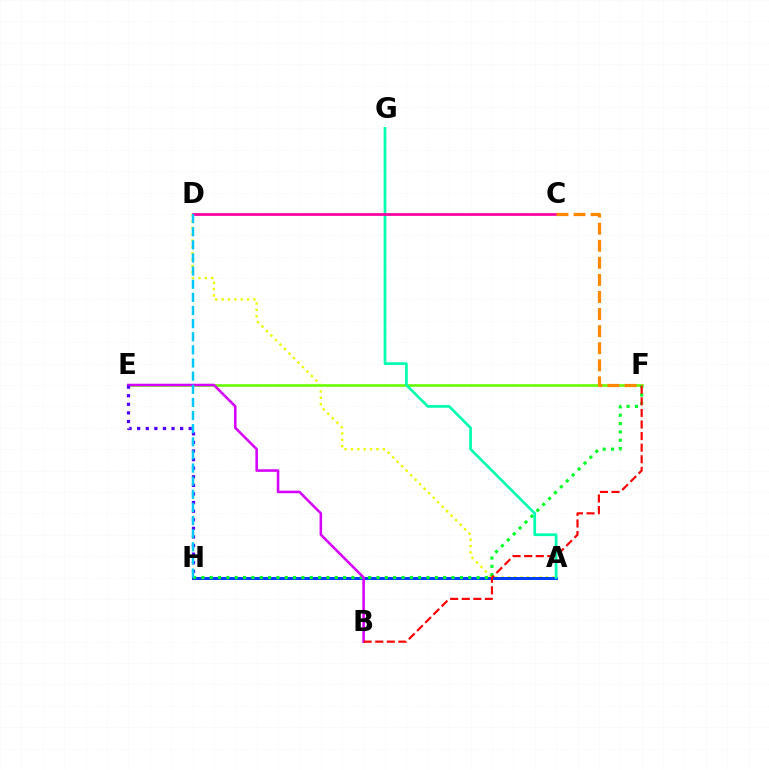{('A', 'D'): [{'color': '#eeff00', 'line_style': 'dotted', 'thickness': 1.73}], ('E', 'F'): [{'color': '#66ff00', 'line_style': 'solid', 'thickness': 1.86}], ('A', 'H'): [{'color': '#003fff', 'line_style': 'solid', 'thickness': 2.15}], ('F', 'H'): [{'color': '#00ff27', 'line_style': 'dotted', 'thickness': 2.27}], ('B', 'E'): [{'color': '#d600ff', 'line_style': 'solid', 'thickness': 1.85}], ('A', 'G'): [{'color': '#00ffaf', 'line_style': 'solid', 'thickness': 1.96}], ('C', 'D'): [{'color': '#ff00a0', 'line_style': 'solid', 'thickness': 1.97}], ('B', 'F'): [{'color': '#ff0000', 'line_style': 'dashed', 'thickness': 1.57}], ('C', 'F'): [{'color': '#ff8800', 'line_style': 'dashed', 'thickness': 2.32}], ('E', 'H'): [{'color': '#4f00ff', 'line_style': 'dotted', 'thickness': 2.33}], ('D', 'H'): [{'color': '#00c7ff', 'line_style': 'dashed', 'thickness': 1.78}]}